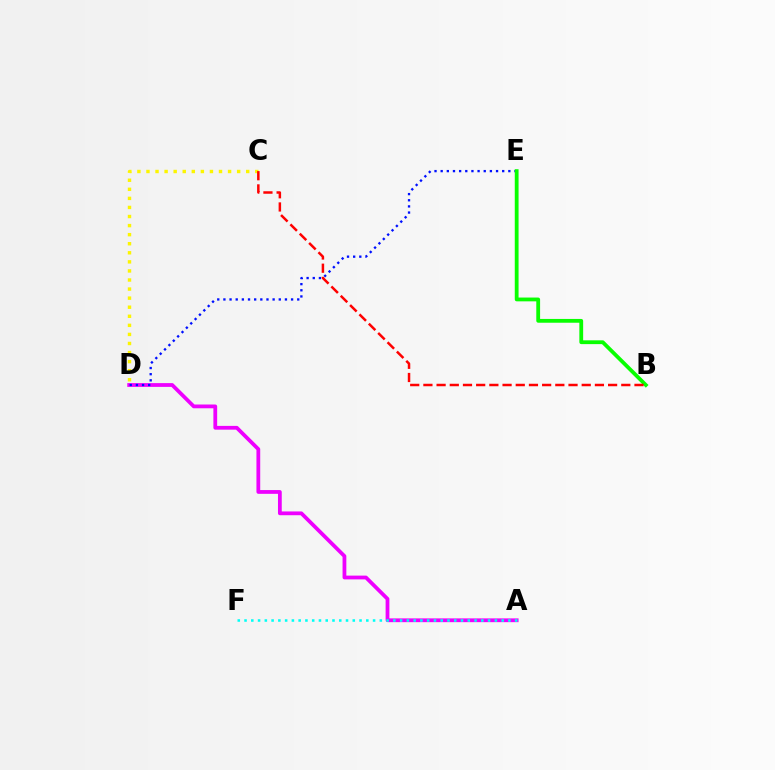{('A', 'D'): [{'color': '#ee00ff', 'line_style': 'solid', 'thickness': 2.72}], ('D', 'E'): [{'color': '#0010ff', 'line_style': 'dotted', 'thickness': 1.67}], ('A', 'F'): [{'color': '#00fff6', 'line_style': 'dotted', 'thickness': 1.84}], ('B', 'E'): [{'color': '#08ff00', 'line_style': 'solid', 'thickness': 2.73}], ('C', 'D'): [{'color': '#fcf500', 'line_style': 'dotted', 'thickness': 2.46}], ('B', 'C'): [{'color': '#ff0000', 'line_style': 'dashed', 'thickness': 1.79}]}